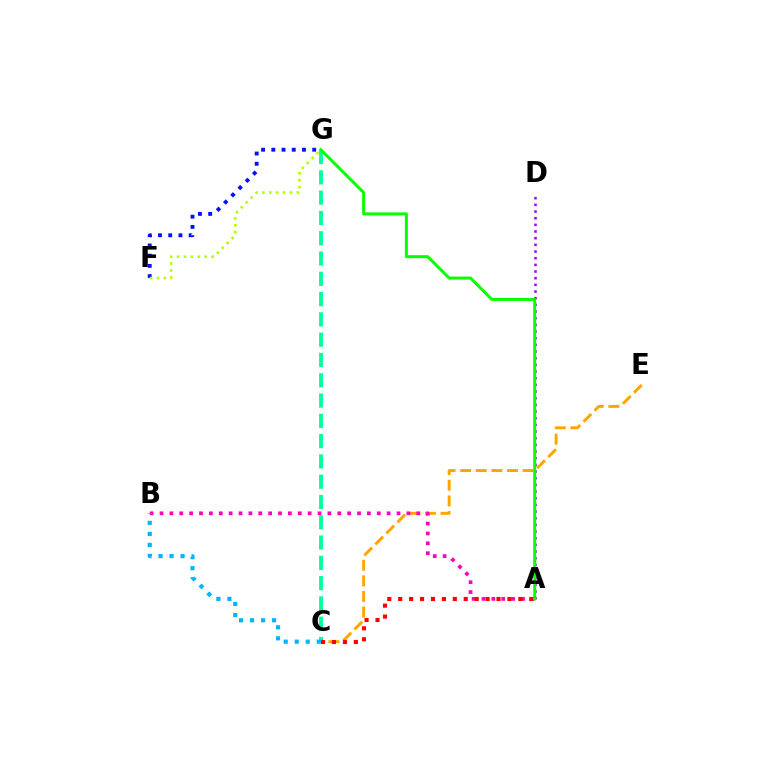{('C', 'E'): [{'color': '#ffa500', 'line_style': 'dashed', 'thickness': 2.12}], ('A', 'B'): [{'color': '#ff00bd', 'line_style': 'dotted', 'thickness': 2.68}], ('F', 'G'): [{'color': '#0010ff', 'line_style': 'dotted', 'thickness': 2.78}, {'color': '#b3ff00', 'line_style': 'dotted', 'thickness': 1.88}], ('A', 'D'): [{'color': '#9b00ff', 'line_style': 'dotted', 'thickness': 1.81}], ('C', 'G'): [{'color': '#00ff9d', 'line_style': 'dashed', 'thickness': 2.76}], ('A', 'C'): [{'color': '#ff0000', 'line_style': 'dotted', 'thickness': 2.97}], ('A', 'G'): [{'color': '#08ff00', 'line_style': 'solid', 'thickness': 2.15}], ('B', 'C'): [{'color': '#00b5ff', 'line_style': 'dotted', 'thickness': 2.99}]}